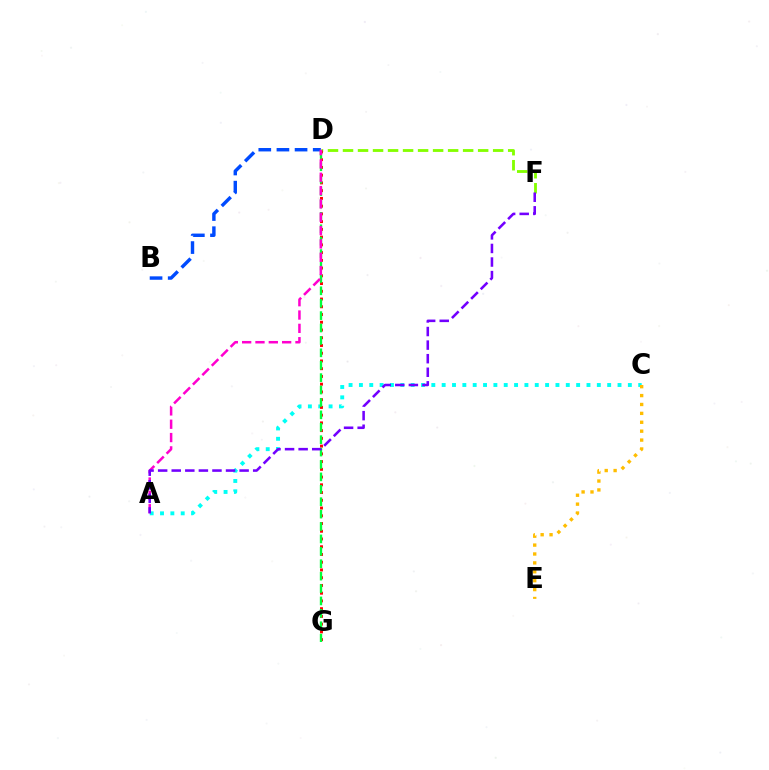{('A', 'C'): [{'color': '#00fff6', 'line_style': 'dotted', 'thickness': 2.81}], ('C', 'E'): [{'color': '#ffbd00', 'line_style': 'dotted', 'thickness': 2.42}], ('D', 'F'): [{'color': '#84ff00', 'line_style': 'dashed', 'thickness': 2.04}], ('D', 'G'): [{'color': '#ff0000', 'line_style': 'dotted', 'thickness': 2.1}, {'color': '#00ff39', 'line_style': 'dashed', 'thickness': 1.69}], ('B', 'D'): [{'color': '#004bff', 'line_style': 'dashed', 'thickness': 2.46}], ('A', 'D'): [{'color': '#ff00cf', 'line_style': 'dashed', 'thickness': 1.81}], ('A', 'F'): [{'color': '#7200ff', 'line_style': 'dashed', 'thickness': 1.84}]}